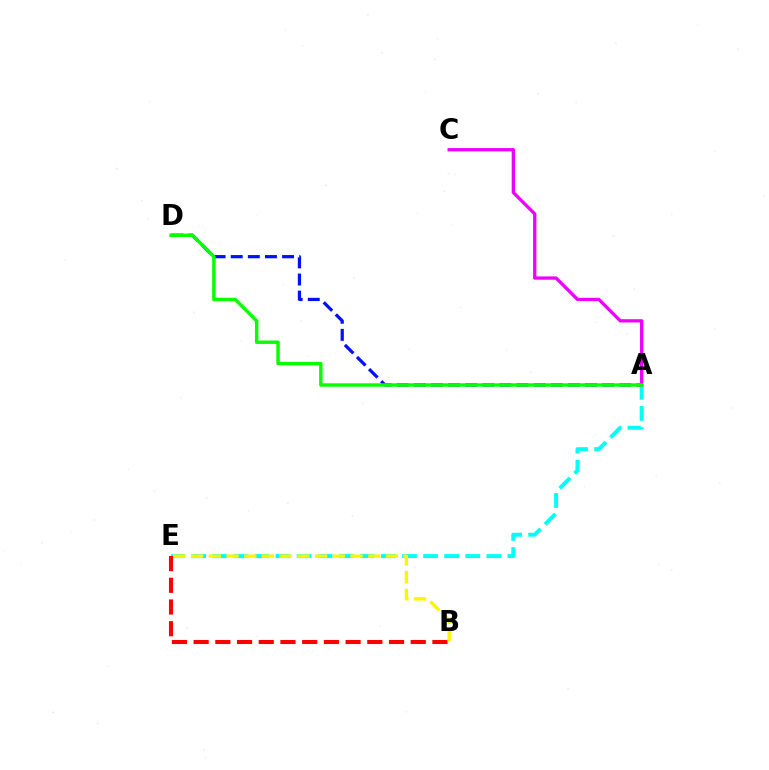{('A', 'D'): [{'color': '#0010ff', 'line_style': 'dashed', 'thickness': 2.33}, {'color': '#08ff00', 'line_style': 'solid', 'thickness': 2.47}], ('A', 'E'): [{'color': '#00fff6', 'line_style': 'dashed', 'thickness': 2.86}], ('A', 'C'): [{'color': '#ee00ff', 'line_style': 'solid', 'thickness': 2.37}], ('B', 'E'): [{'color': '#ff0000', 'line_style': 'dashed', 'thickness': 2.95}, {'color': '#fcf500', 'line_style': 'dashed', 'thickness': 2.41}]}